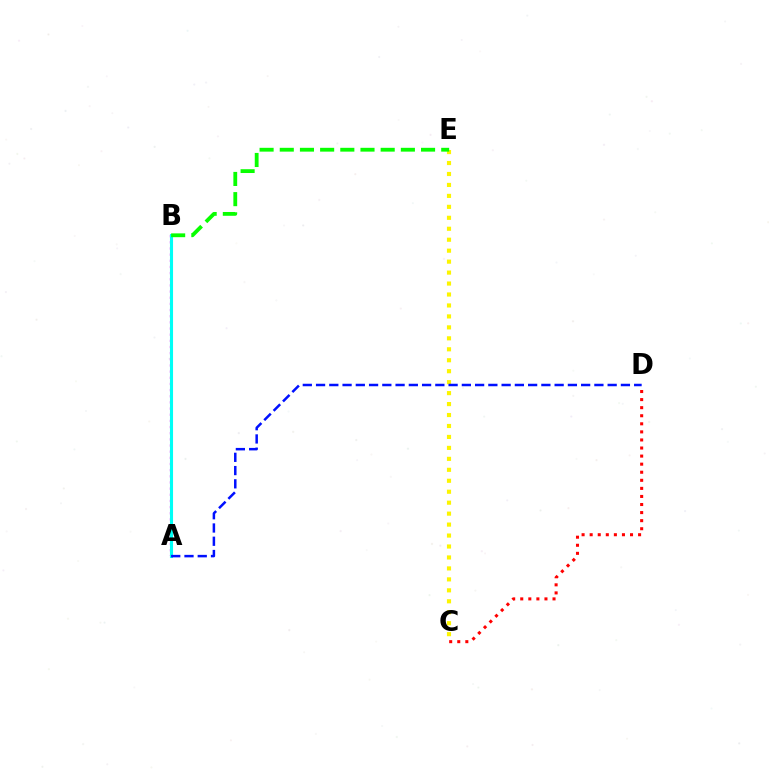{('A', 'B'): [{'color': '#ee00ff', 'line_style': 'dotted', 'thickness': 1.67}, {'color': '#00fff6', 'line_style': 'solid', 'thickness': 2.22}], ('C', 'E'): [{'color': '#fcf500', 'line_style': 'dotted', 'thickness': 2.98}], ('B', 'E'): [{'color': '#08ff00', 'line_style': 'dashed', 'thickness': 2.74}], ('A', 'D'): [{'color': '#0010ff', 'line_style': 'dashed', 'thickness': 1.8}], ('C', 'D'): [{'color': '#ff0000', 'line_style': 'dotted', 'thickness': 2.19}]}